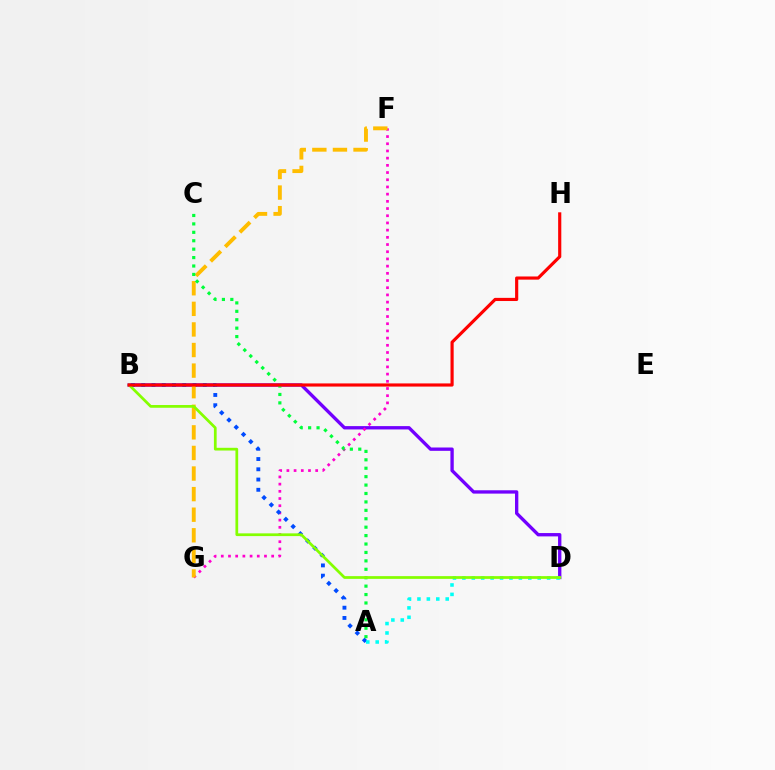{('B', 'D'): [{'color': '#7200ff', 'line_style': 'solid', 'thickness': 2.4}, {'color': '#84ff00', 'line_style': 'solid', 'thickness': 1.97}], ('F', 'G'): [{'color': '#ff00cf', 'line_style': 'dotted', 'thickness': 1.96}, {'color': '#ffbd00', 'line_style': 'dashed', 'thickness': 2.8}], ('A', 'B'): [{'color': '#004bff', 'line_style': 'dotted', 'thickness': 2.78}], ('A', 'D'): [{'color': '#00fff6', 'line_style': 'dotted', 'thickness': 2.56}], ('A', 'C'): [{'color': '#00ff39', 'line_style': 'dotted', 'thickness': 2.29}], ('B', 'H'): [{'color': '#ff0000', 'line_style': 'solid', 'thickness': 2.27}]}